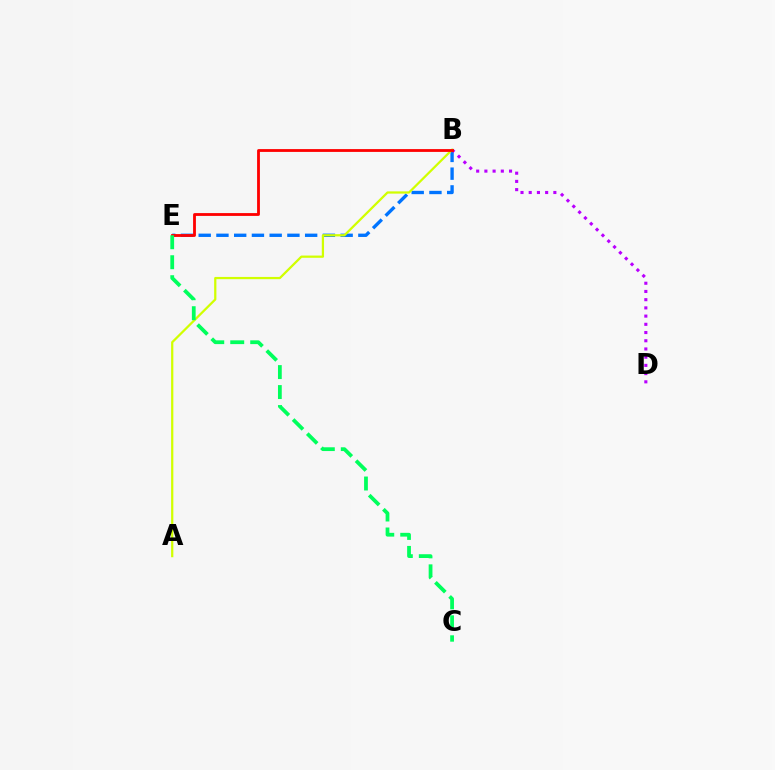{('B', 'E'): [{'color': '#0074ff', 'line_style': 'dashed', 'thickness': 2.41}, {'color': '#ff0000', 'line_style': 'solid', 'thickness': 2.03}], ('B', 'D'): [{'color': '#b900ff', 'line_style': 'dotted', 'thickness': 2.23}], ('A', 'B'): [{'color': '#d1ff00', 'line_style': 'solid', 'thickness': 1.61}], ('C', 'E'): [{'color': '#00ff5c', 'line_style': 'dashed', 'thickness': 2.71}]}